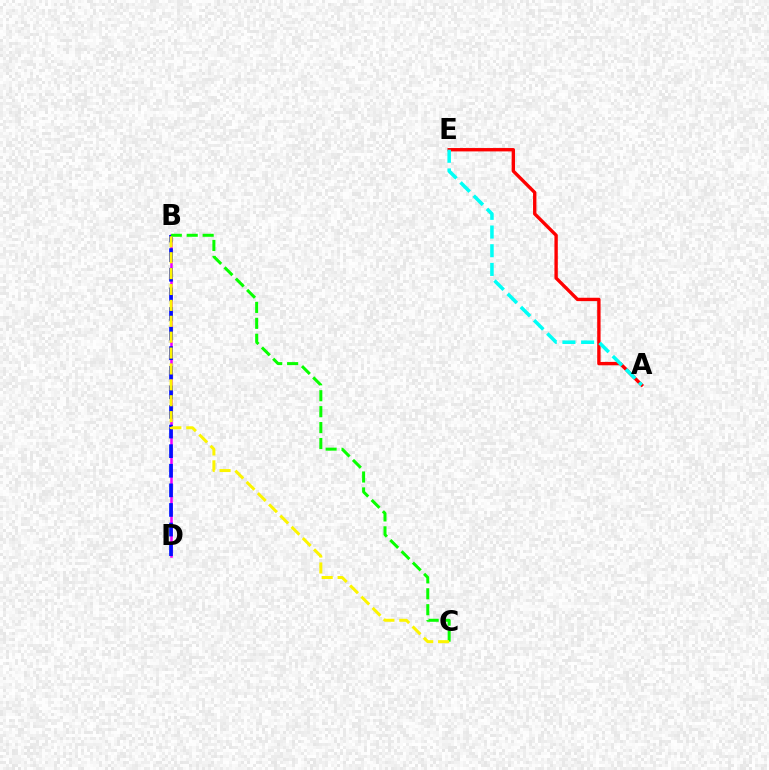{('A', 'E'): [{'color': '#ff0000', 'line_style': 'solid', 'thickness': 2.42}, {'color': '#00fff6', 'line_style': 'dashed', 'thickness': 2.54}], ('B', 'D'): [{'color': '#ee00ff', 'line_style': 'solid', 'thickness': 1.82}, {'color': '#0010ff', 'line_style': 'dashed', 'thickness': 2.66}], ('B', 'C'): [{'color': '#08ff00', 'line_style': 'dashed', 'thickness': 2.16}, {'color': '#fcf500', 'line_style': 'dashed', 'thickness': 2.16}]}